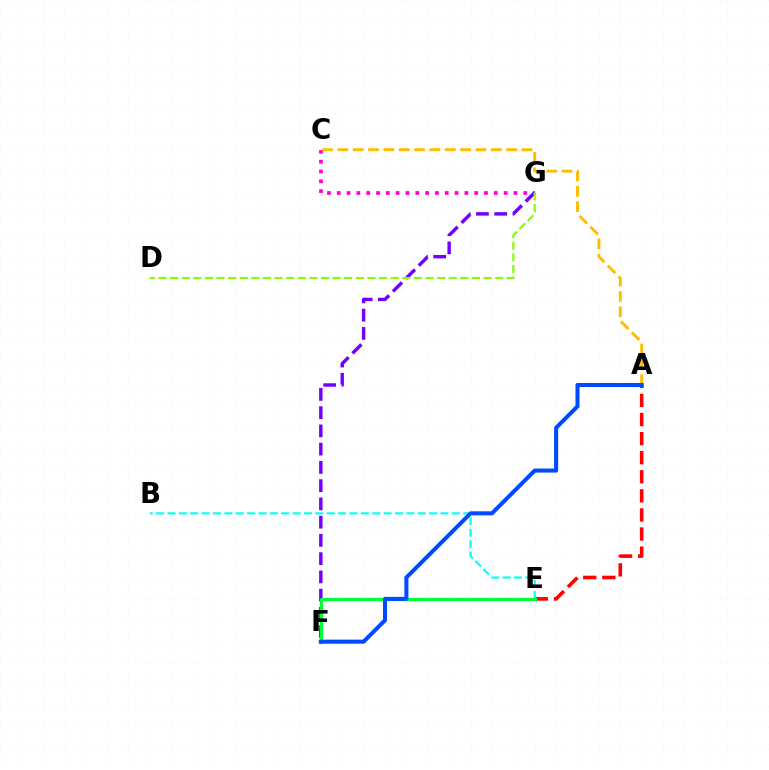{('C', 'G'): [{'color': '#ff00cf', 'line_style': 'dotted', 'thickness': 2.67}], ('A', 'E'): [{'color': '#ff0000', 'line_style': 'dashed', 'thickness': 2.59}], ('F', 'G'): [{'color': '#7200ff', 'line_style': 'dashed', 'thickness': 2.48}], ('A', 'C'): [{'color': '#ffbd00', 'line_style': 'dashed', 'thickness': 2.09}], ('B', 'E'): [{'color': '#00fff6', 'line_style': 'dashed', 'thickness': 1.55}], ('E', 'F'): [{'color': '#00ff39', 'line_style': 'solid', 'thickness': 2.33}], ('D', 'G'): [{'color': '#84ff00', 'line_style': 'dashed', 'thickness': 1.58}], ('A', 'F'): [{'color': '#004bff', 'line_style': 'solid', 'thickness': 2.92}]}